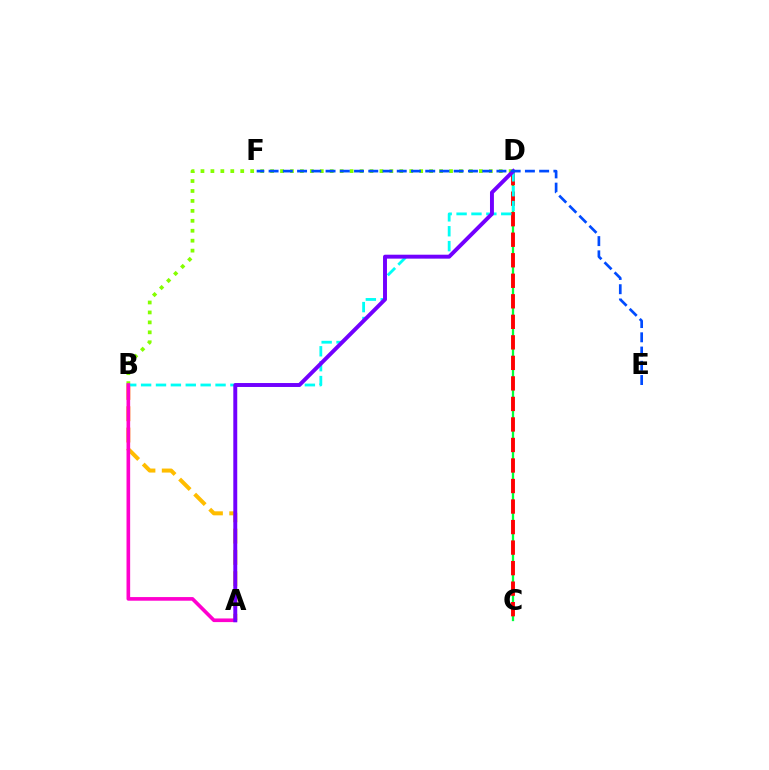{('B', 'D'): [{'color': '#84ff00', 'line_style': 'dotted', 'thickness': 2.7}, {'color': '#00fff6', 'line_style': 'dashed', 'thickness': 2.02}], ('C', 'D'): [{'color': '#00ff39', 'line_style': 'solid', 'thickness': 1.65}, {'color': '#ff0000', 'line_style': 'dashed', 'thickness': 2.79}], ('A', 'B'): [{'color': '#ffbd00', 'line_style': 'dashed', 'thickness': 2.89}, {'color': '#ff00cf', 'line_style': 'solid', 'thickness': 2.62}], ('A', 'D'): [{'color': '#7200ff', 'line_style': 'solid', 'thickness': 2.83}], ('E', 'F'): [{'color': '#004bff', 'line_style': 'dashed', 'thickness': 1.93}]}